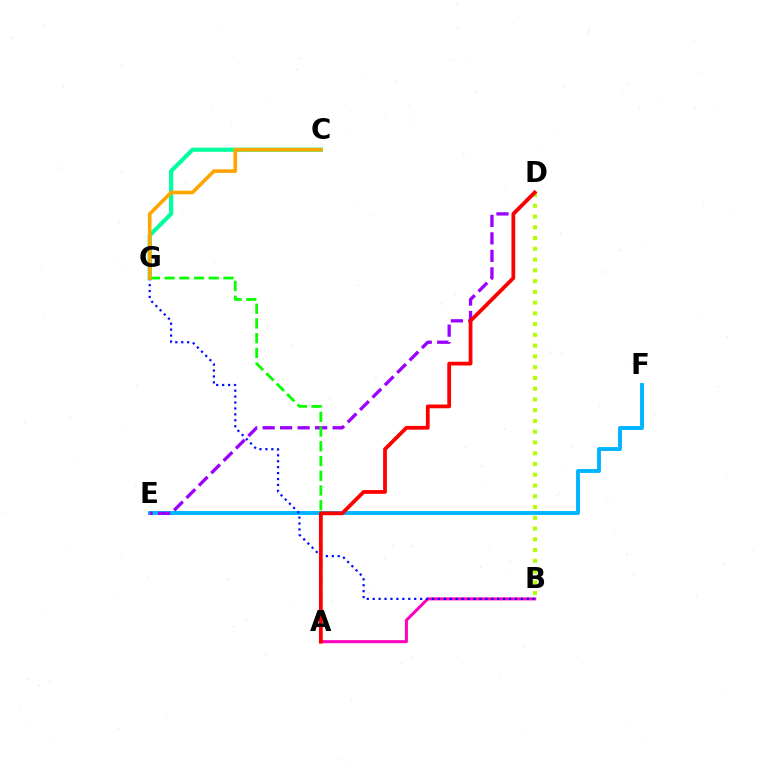{('C', 'G'): [{'color': '#00ff9d', 'line_style': 'solid', 'thickness': 3.0}, {'color': '#ffa500', 'line_style': 'solid', 'thickness': 2.62}], ('E', 'F'): [{'color': '#00b5ff', 'line_style': 'solid', 'thickness': 2.81}], ('B', 'D'): [{'color': '#b3ff00', 'line_style': 'dotted', 'thickness': 2.92}], ('A', 'B'): [{'color': '#ff00bd', 'line_style': 'solid', 'thickness': 2.18}], ('D', 'E'): [{'color': '#9b00ff', 'line_style': 'dashed', 'thickness': 2.38}], ('A', 'G'): [{'color': '#08ff00', 'line_style': 'dashed', 'thickness': 2.0}], ('B', 'G'): [{'color': '#0010ff', 'line_style': 'dotted', 'thickness': 1.61}], ('A', 'D'): [{'color': '#ff0000', 'line_style': 'solid', 'thickness': 2.71}]}